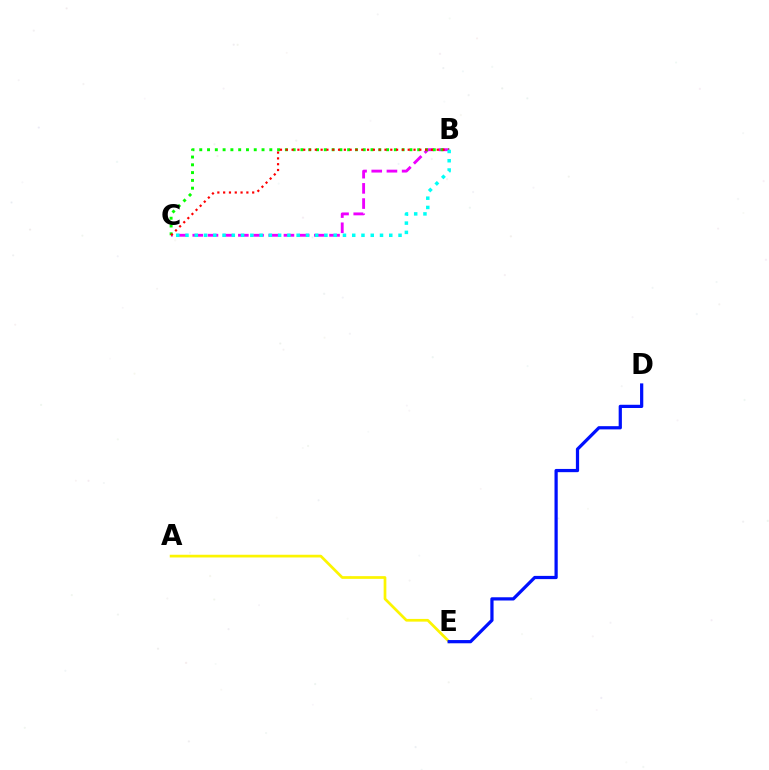{('B', 'C'): [{'color': '#ee00ff', 'line_style': 'dashed', 'thickness': 2.06}, {'color': '#08ff00', 'line_style': 'dotted', 'thickness': 2.12}, {'color': '#ff0000', 'line_style': 'dotted', 'thickness': 1.58}, {'color': '#00fff6', 'line_style': 'dotted', 'thickness': 2.52}], ('A', 'E'): [{'color': '#fcf500', 'line_style': 'solid', 'thickness': 1.95}], ('D', 'E'): [{'color': '#0010ff', 'line_style': 'solid', 'thickness': 2.32}]}